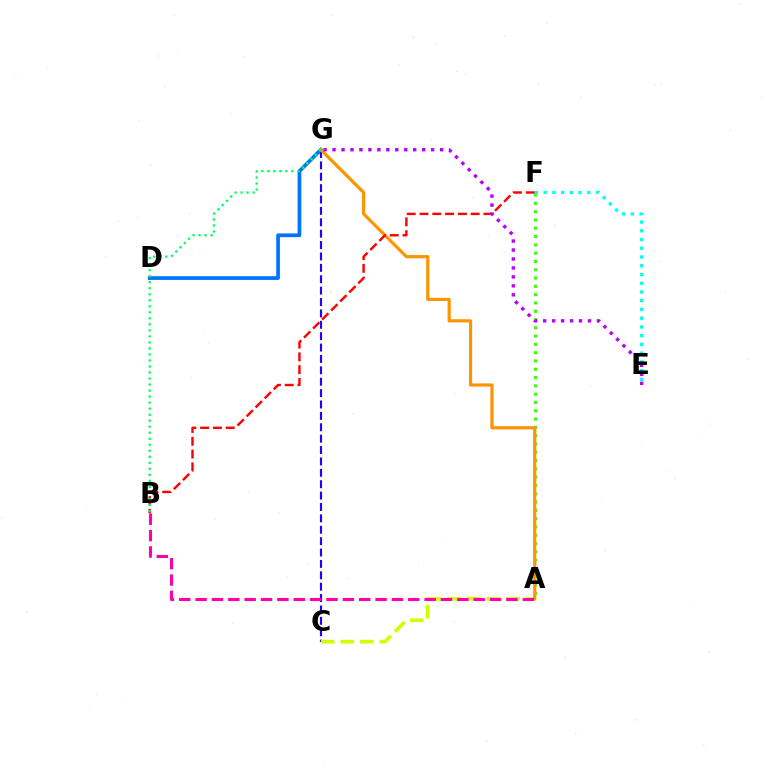{('D', 'G'): [{'color': '#0074ff', 'line_style': 'solid', 'thickness': 2.68}], ('A', 'F'): [{'color': '#3dff00', 'line_style': 'dotted', 'thickness': 2.25}], ('E', 'F'): [{'color': '#00fff6', 'line_style': 'dotted', 'thickness': 2.37}], ('C', 'G'): [{'color': '#2500ff', 'line_style': 'dashed', 'thickness': 1.55}], ('A', 'C'): [{'color': '#d1ff00', 'line_style': 'dashed', 'thickness': 2.66}], ('A', 'G'): [{'color': '#ff9400', 'line_style': 'solid', 'thickness': 2.29}], ('B', 'F'): [{'color': '#ff0000', 'line_style': 'dashed', 'thickness': 1.74}], ('B', 'G'): [{'color': '#00ff5c', 'line_style': 'dotted', 'thickness': 1.64}], ('E', 'G'): [{'color': '#b900ff', 'line_style': 'dotted', 'thickness': 2.43}], ('A', 'B'): [{'color': '#ff00ac', 'line_style': 'dashed', 'thickness': 2.22}]}